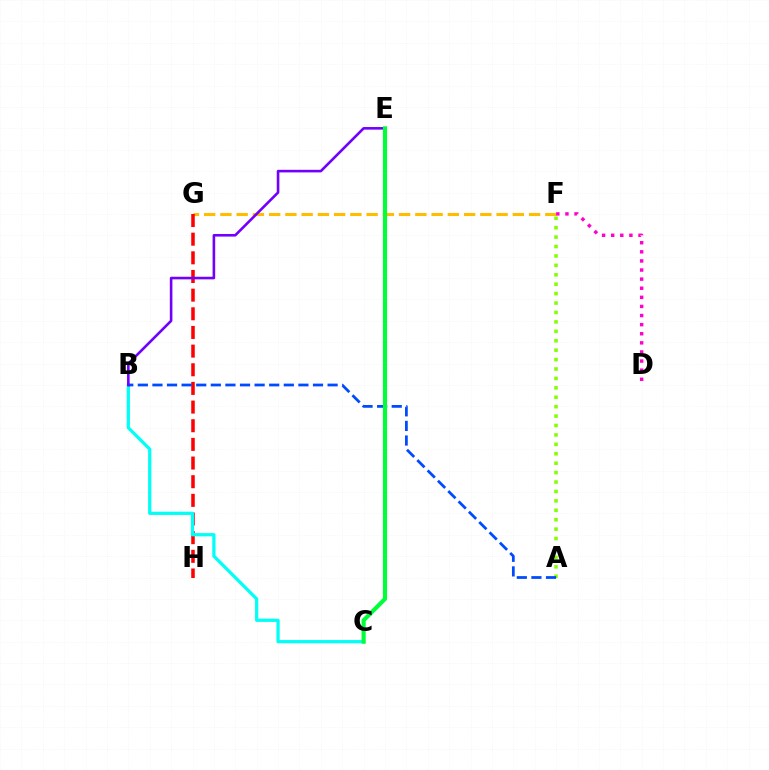{('F', 'G'): [{'color': '#ffbd00', 'line_style': 'dashed', 'thickness': 2.21}], ('G', 'H'): [{'color': '#ff0000', 'line_style': 'dashed', 'thickness': 2.53}], ('A', 'F'): [{'color': '#84ff00', 'line_style': 'dotted', 'thickness': 2.56}], ('B', 'C'): [{'color': '#00fff6', 'line_style': 'solid', 'thickness': 2.33}], ('A', 'B'): [{'color': '#004bff', 'line_style': 'dashed', 'thickness': 1.98}], ('D', 'F'): [{'color': '#ff00cf', 'line_style': 'dotted', 'thickness': 2.47}], ('B', 'E'): [{'color': '#7200ff', 'line_style': 'solid', 'thickness': 1.88}], ('C', 'E'): [{'color': '#00ff39', 'line_style': 'solid', 'thickness': 2.97}]}